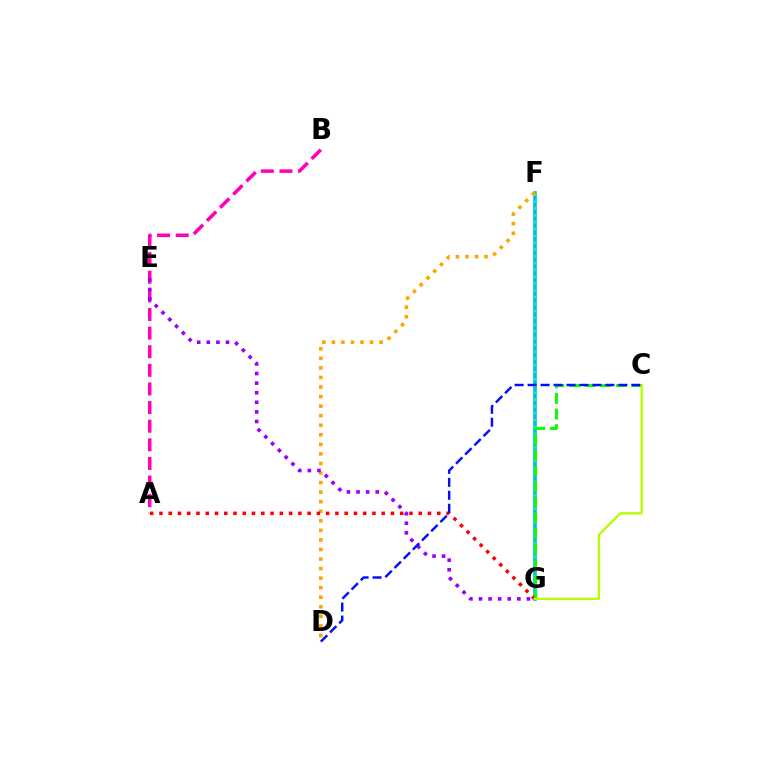{('A', 'B'): [{'color': '#ff00bd', 'line_style': 'dashed', 'thickness': 2.53}], ('F', 'G'): [{'color': '#00b5ff', 'line_style': 'solid', 'thickness': 2.6}, {'color': '#00ff9d', 'line_style': 'dotted', 'thickness': 1.86}], ('D', 'F'): [{'color': '#ffa500', 'line_style': 'dotted', 'thickness': 2.6}], ('A', 'G'): [{'color': '#ff0000', 'line_style': 'dotted', 'thickness': 2.52}], ('C', 'G'): [{'color': '#08ff00', 'line_style': 'dashed', 'thickness': 2.12}, {'color': '#b3ff00', 'line_style': 'solid', 'thickness': 1.64}], ('E', 'G'): [{'color': '#9b00ff', 'line_style': 'dotted', 'thickness': 2.61}], ('C', 'D'): [{'color': '#0010ff', 'line_style': 'dashed', 'thickness': 1.76}]}